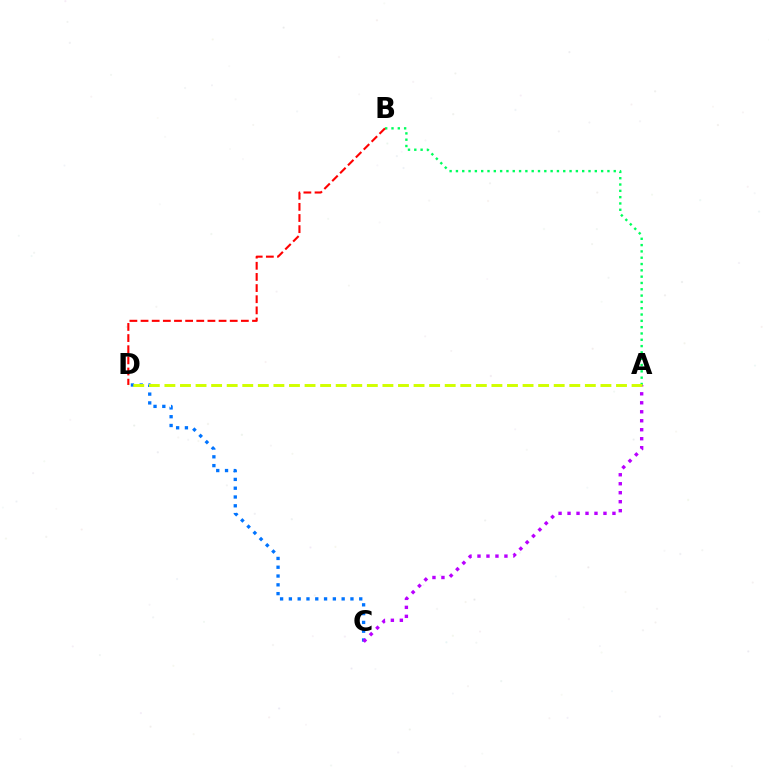{('C', 'D'): [{'color': '#0074ff', 'line_style': 'dotted', 'thickness': 2.39}], ('A', 'C'): [{'color': '#b900ff', 'line_style': 'dotted', 'thickness': 2.44}], ('A', 'B'): [{'color': '#00ff5c', 'line_style': 'dotted', 'thickness': 1.72}], ('B', 'D'): [{'color': '#ff0000', 'line_style': 'dashed', 'thickness': 1.51}], ('A', 'D'): [{'color': '#d1ff00', 'line_style': 'dashed', 'thickness': 2.12}]}